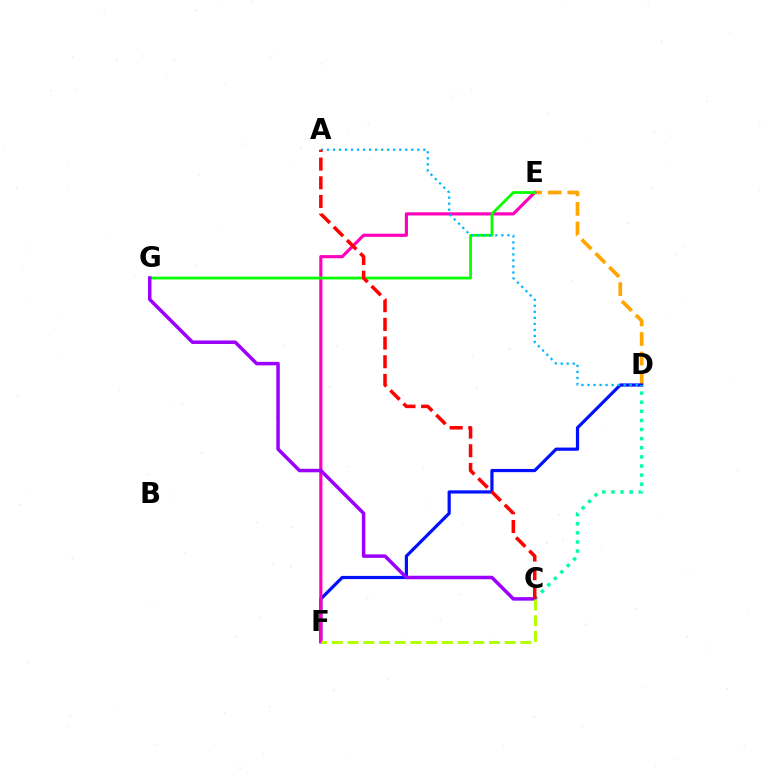{('D', 'E'): [{'color': '#ffa500', 'line_style': 'dashed', 'thickness': 2.66}], ('D', 'F'): [{'color': '#0010ff', 'line_style': 'solid', 'thickness': 2.31}], ('E', 'F'): [{'color': '#ff00bd', 'line_style': 'solid', 'thickness': 2.28}], ('E', 'G'): [{'color': '#08ff00', 'line_style': 'solid', 'thickness': 2.0}], ('C', 'D'): [{'color': '#00ff9d', 'line_style': 'dotted', 'thickness': 2.48}], ('C', 'G'): [{'color': '#9b00ff', 'line_style': 'solid', 'thickness': 2.52}], ('A', 'D'): [{'color': '#00b5ff', 'line_style': 'dotted', 'thickness': 1.64}], ('A', 'C'): [{'color': '#ff0000', 'line_style': 'dashed', 'thickness': 2.54}], ('C', 'F'): [{'color': '#b3ff00', 'line_style': 'dashed', 'thickness': 2.13}]}